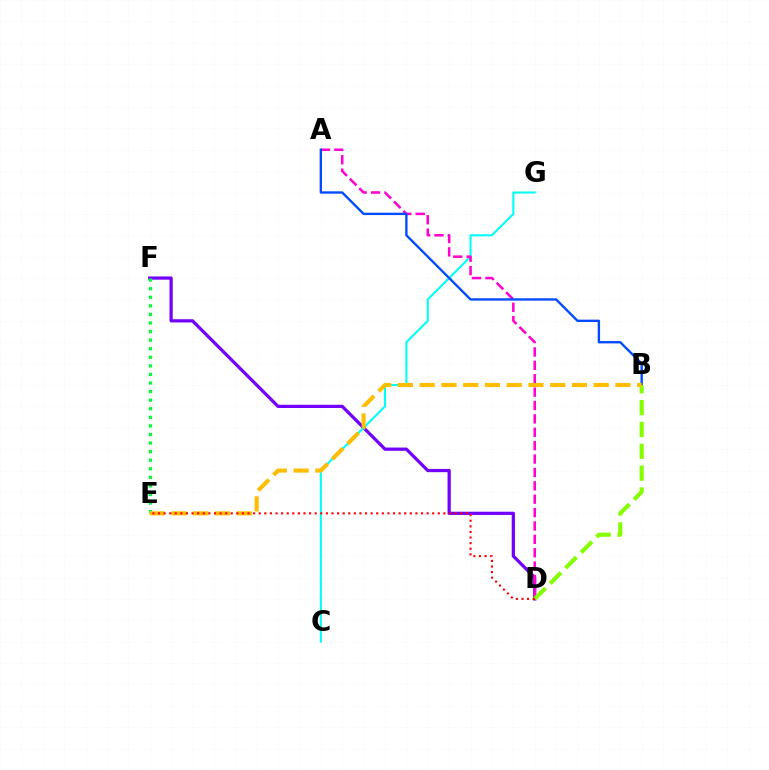{('D', 'F'): [{'color': '#7200ff', 'line_style': 'solid', 'thickness': 2.33}], ('C', 'G'): [{'color': '#00fff6', 'line_style': 'solid', 'thickness': 1.5}], ('A', 'D'): [{'color': '#ff00cf', 'line_style': 'dashed', 'thickness': 1.82}], ('A', 'B'): [{'color': '#004bff', 'line_style': 'solid', 'thickness': 1.7}], ('E', 'F'): [{'color': '#00ff39', 'line_style': 'dotted', 'thickness': 2.33}], ('B', 'D'): [{'color': '#84ff00', 'line_style': 'dashed', 'thickness': 2.97}], ('B', 'E'): [{'color': '#ffbd00', 'line_style': 'dashed', 'thickness': 2.96}], ('D', 'E'): [{'color': '#ff0000', 'line_style': 'dotted', 'thickness': 1.52}]}